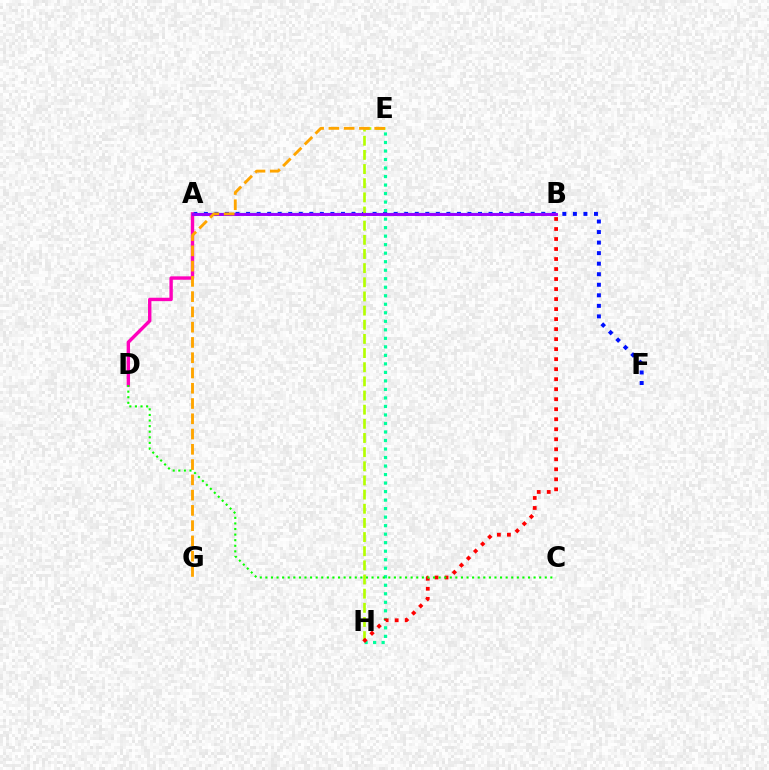{('A', 'F'): [{'color': '#0010ff', 'line_style': 'dotted', 'thickness': 2.86}], ('A', 'D'): [{'color': '#ff00bd', 'line_style': 'solid', 'thickness': 2.45}], ('A', 'B'): [{'color': '#00b5ff', 'line_style': 'solid', 'thickness': 1.59}, {'color': '#9b00ff', 'line_style': 'solid', 'thickness': 2.1}], ('E', 'H'): [{'color': '#00ff9d', 'line_style': 'dotted', 'thickness': 2.31}, {'color': '#b3ff00', 'line_style': 'dashed', 'thickness': 1.92}], ('B', 'H'): [{'color': '#ff0000', 'line_style': 'dotted', 'thickness': 2.72}], ('E', 'G'): [{'color': '#ffa500', 'line_style': 'dashed', 'thickness': 2.07}], ('C', 'D'): [{'color': '#08ff00', 'line_style': 'dotted', 'thickness': 1.52}]}